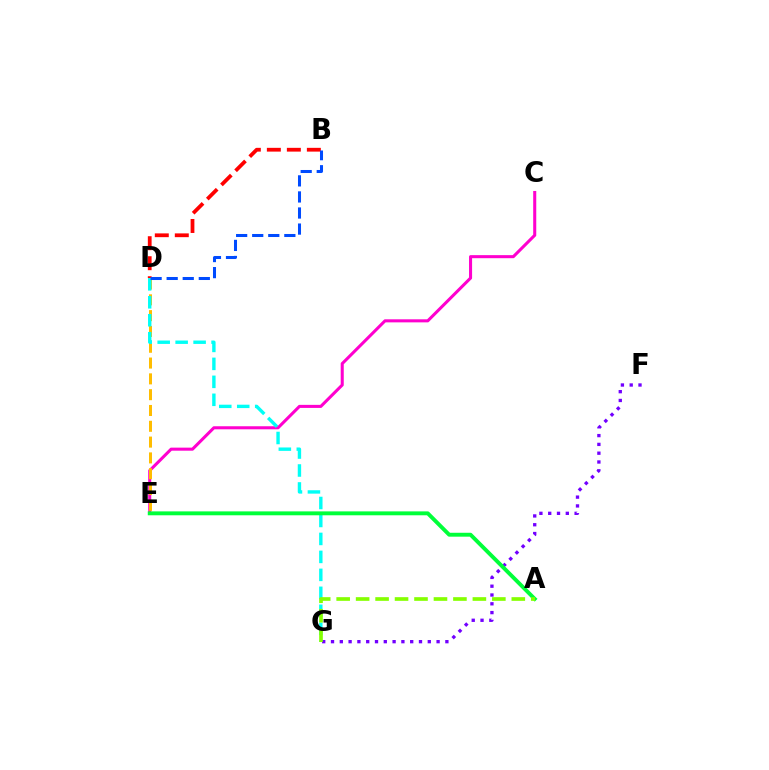{('C', 'E'): [{'color': '#ff00cf', 'line_style': 'solid', 'thickness': 2.2}], ('D', 'E'): [{'color': '#ffbd00', 'line_style': 'dashed', 'thickness': 2.15}], ('B', 'D'): [{'color': '#ff0000', 'line_style': 'dashed', 'thickness': 2.72}, {'color': '#004bff', 'line_style': 'dashed', 'thickness': 2.18}], ('D', 'G'): [{'color': '#00fff6', 'line_style': 'dashed', 'thickness': 2.44}], ('F', 'G'): [{'color': '#7200ff', 'line_style': 'dotted', 'thickness': 2.39}], ('A', 'E'): [{'color': '#00ff39', 'line_style': 'solid', 'thickness': 2.81}], ('A', 'G'): [{'color': '#84ff00', 'line_style': 'dashed', 'thickness': 2.64}]}